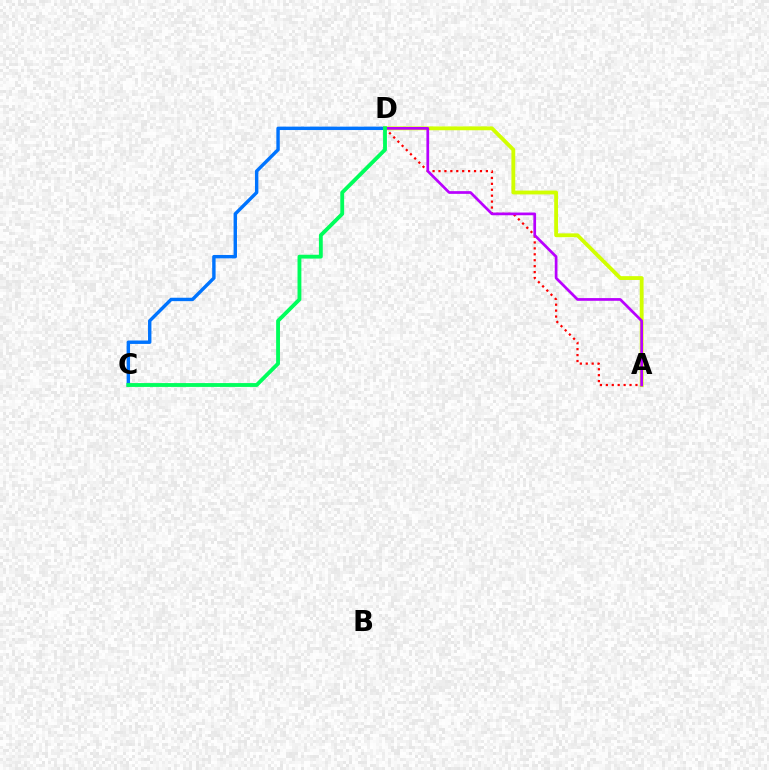{('C', 'D'): [{'color': '#0074ff', 'line_style': 'solid', 'thickness': 2.45}, {'color': '#00ff5c', 'line_style': 'solid', 'thickness': 2.77}], ('A', 'D'): [{'color': '#ff0000', 'line_style': 'dotted', 'thickness': 1.61}, {'color': '#d1ff00', 'line_style': 'solid', 'thickness': 2.76}, {'color': '#b900ff', 'line_style': 'solid', 'thickness': 1.95}]}